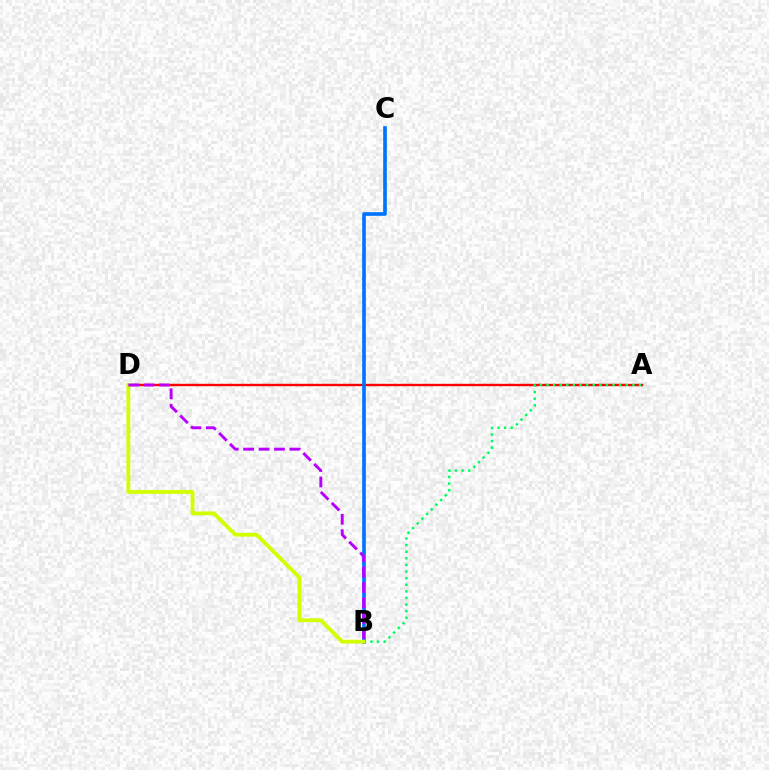{('A', 'D'): [{'color': '#ff0000', 'line_style': 'solid', 'thickness': 1.72}], ('A', 'B'): [{'color': '#00ff5c', 'line_style': 'dotted', 'thickness': 1.8}], ('B', 'C'): [{'color': '#0074ff', 'line_style': 'solid', 'thickness': 2.63}], ('B', 'D'): [{'color': '#d1ff00', 'line_style': 'solid', 'thickness': 2.74}, {'color': '#b900ff', 'line_style': 'dashed', 'thickness': 2.09}]}